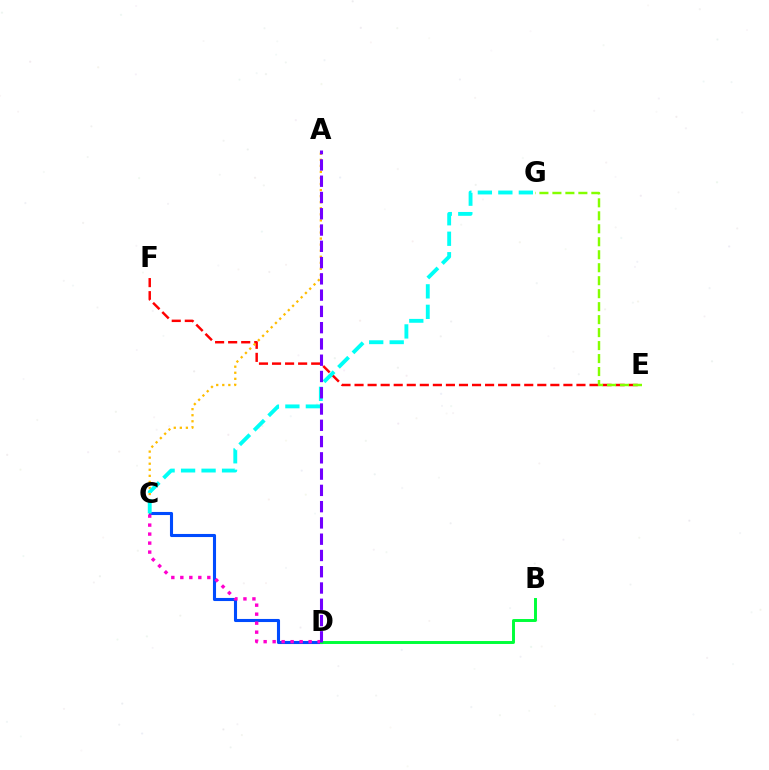{('E', 'F'): [{'color': '#ff0000', 'line_style': 'dashed', 'thickness': 1.77}], ('C', 'D'): [{'color': '#004bff', 'line_style': 'solid', 'thickness': 2.22}, {'color': '#ff00cf', 'line_style': 'dotted', 'thickness': 2.44}], ('A', 'C'): [{'color': '#ffbd00', 'line_style': 'dotted', 'thickness': 1.65}], ('C', 'G'): [{'color': '#00fff6', 'line_style': 'dashed', 'thickness': 2.78}], ('B', 'D'): [{'color': '#00ff39', 'line_style': 'solid', 'thickness': 2.12}], ('A', 'D'): [{'color': '#7200ff', 'line_style': 'dashed', 'thickness': 2.21}], ('E', 'G'): [{'color': '#84ff00', 'line_style': 'dashed', 'thickness': 1.76}]}